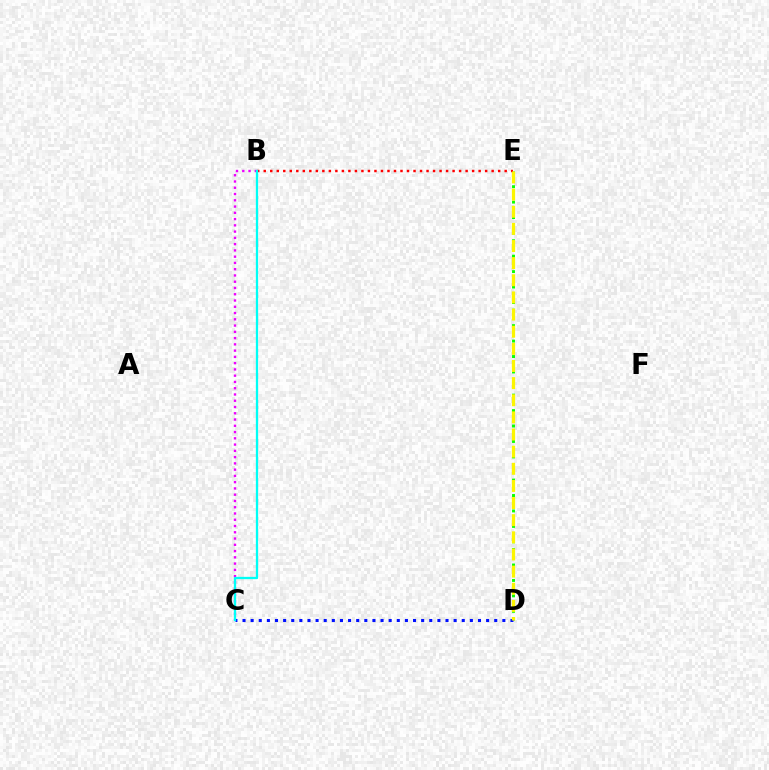{('D', 'E'): [{'color': '#08ff00', 'line_style': 'dotted', 'thickness': 2.1}, {'color': '#fcf500', 'line_style': 'dashed', 'thickness': 2.33}], ('B', 'C'): [{'color': '#ee00ff', 'line_style': 'dotted', 'thickness': 1.7}, {'color': '#00fff6', 'line_style': 'solid', 'thickness': 1.65}], ('B', 'E'): [{'color': '#ff0000', 'line_style': 'dotted', 'thickness': 1.77}], ('C', 'D'): [{'color': '#0010ff', 'line_style': 'dotted', 'thickness': 2.21}]}